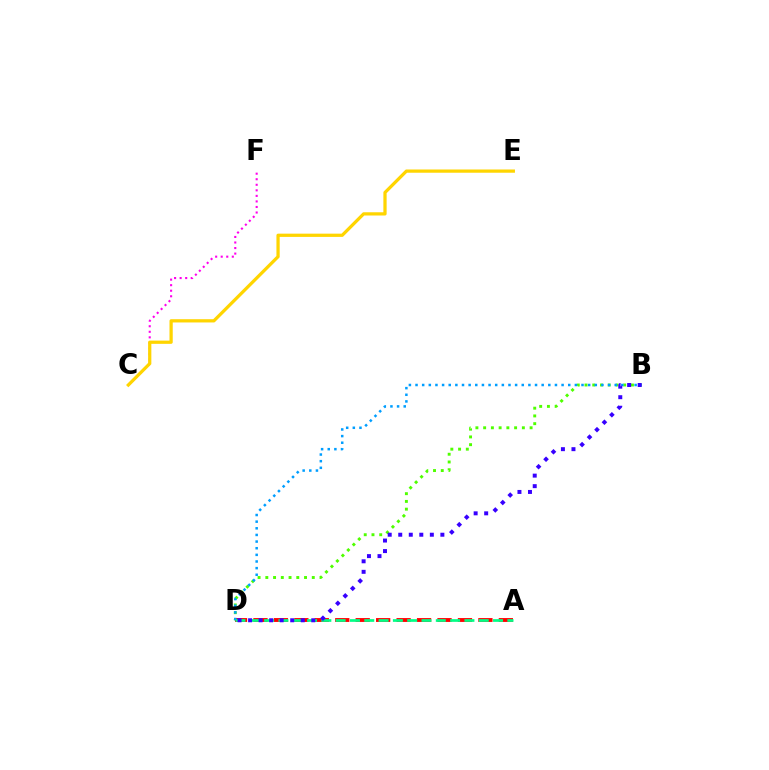{('B', 'D'): [{'color': '#4fff00', 'line_style': 'dotted', 'thickness': 2.1}, {'color': '#009eff', 'line_style': 'dotted', 'thickness': 1.8}, {'color': '#3700ff', 'line_style': 'dotted', 'thickness': 2.86}], ('A', 'D'): [{'color': '#ff0000', 'line_style': 'dashed', 'thickness': 2.78}, {'color': '#00ff86', 'line_style': 'dashed', 'thickness': 1.94}], ('C', 'F'): [{'color': '#ff00ed', 'line_style': 'dotted', 'thickness': 1.51}], ('C', 'E'): [{'color': '#ffd500', 'line_style': 'solid', 'thickness': 2.34}]}